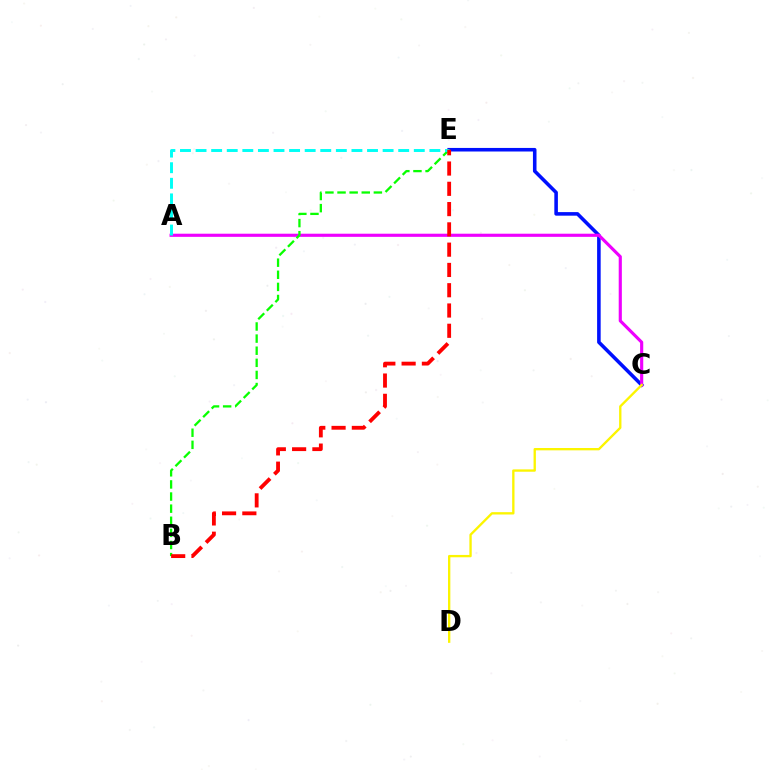{('C', 'E'): [{'color': '#0010ff', 'line_style': 'solid', 'thickness': 2.57}], ('A', 'C'): [{'color': '#ee00ff', 'line_style': 'solid', 'thickness': 2.26}], ('B', 'E'): [{'color': '#08ff00', 'line_style': 'dashed', 'thickness': 1.65}, {'color': '#ff0000', 'line_style': 'dashed', 'thickness': 2.76}], ('A', 'E'): [{'color': '#00fff6', 'line_style': 'dashed', 'thickness': 2.12}], ('C', 'D'): [{'color': '#fcf500', 'line_style': 'solid', 'thickness': 1.68}]}